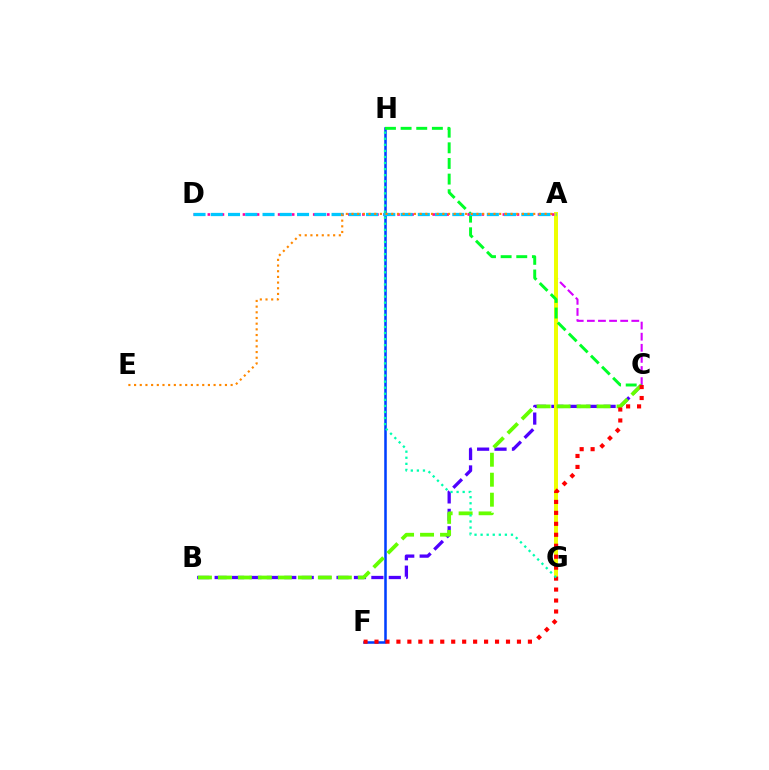{('A', 'C'): [{'color': '#d600ff', 'line_style': 'dashed', 'thickness': 1.51}], ('B', 'C'): [{'color': '#4f00ff', 'line_style': 'dashed', 'thickness': 2.37}, {'color': '#66ff00', 'line_style': 'dashed', 'thickness': 2.72}], ('A', 'G'): [{'color': '#eeff00', 'line_style': 'solid', 'thickness': 2.86}], ('F', 'H'): [{'color': '#003fff', 'line_style': 'solid', 'thickness': 1.84}], ('C', 'H'): [{'color': '#00ff27', 'line_style': 'dashed', 'thickness': 2.12}], ('C', 'F'): [{'color': '#ff0000', 'line_style': 'dotted', 'thickness': 2.98}], ('A', 'D'): [{'color': '#ff00a0', 'line_style': 'dotted', 'thickness': 1.91}, {'color': '#00c7ff', 'line_style': 'dashed', 'thickness': 2.34}], ('A', 'E'): [{'color': '#ff8800', 'line_style': 'dotted', 'thickness': 1.54}], ('G', 'H'): [{'color': '#00ffaf', 'line_style': 'dotted', 'thickness': 1.65}]}